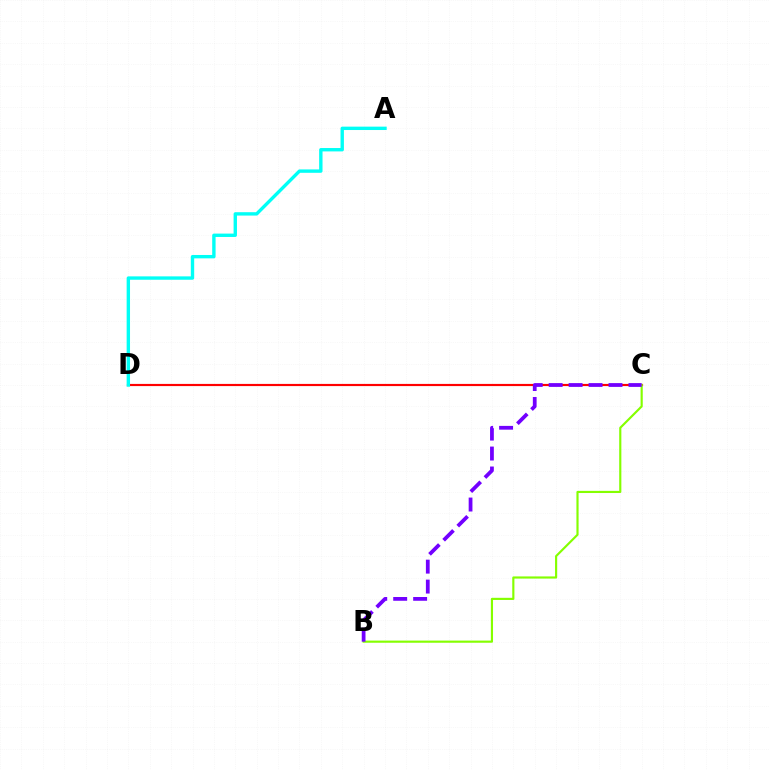{('C', 'D'): [{'color': '#ff0000', 'line_style': 'solid', 'thickness': 1.57}], ('B', 'C'): [{'color': '#84ff00', 'line_style': 'solid', 'thickness': 1.55}, {'color': '#7200ff', 'line_style': 'dashed', 'thickness': 2.71}], ('A', 'D'): [{'color': '#00fff6', 'line_style': 'solid', 'thickness': 2.43}]}